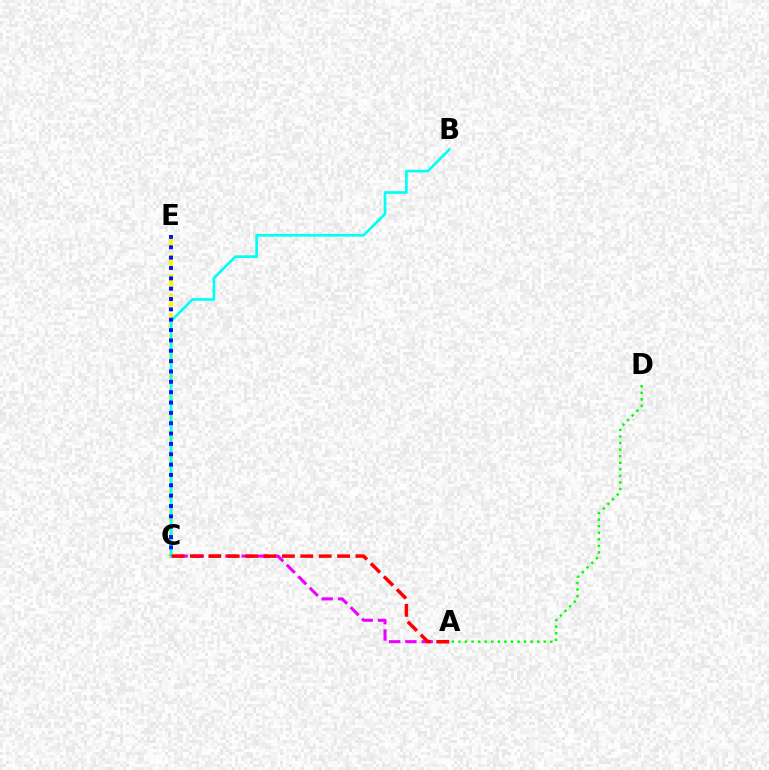{('A', 'D'): [{'color': '#08ff00', 'line_style': 'dotted', 'thickness': 1.78}], ('C', 'E'): [{'color': '#fcf500', 'line_style': 'dashed', 'thickness': 2.65}, {'color': '#0010ff', 'line_style': 'dotted', 'thickness': 2.81}], ('A', 'C'): [{'color': '#ee00ff', 'line_style': 'dashed', 'thickness': 2.21}, {'color': '#ff0000', 'line_style': 'dashed', 'thickness': 2.5}], ('B', 'C'): [{'color': '#00fff6', 'line_style': 'solid', 'thickness': 1.94}]}